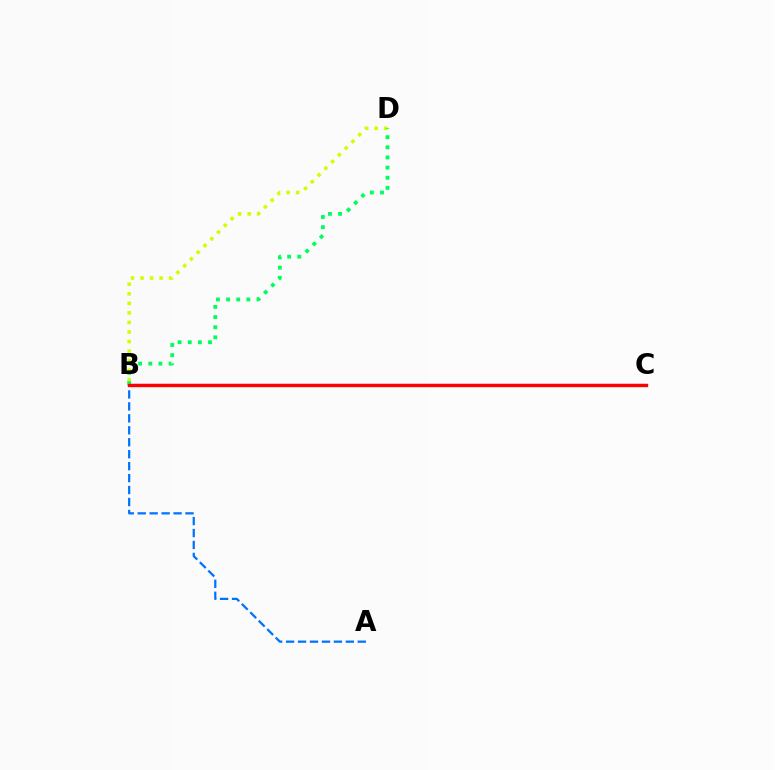{('B', 'C'): [{'color': '#b900ff', 'line_style': 'solid', 'thickness': 1.59}, {'color': '#ff0000', 'line_style': 'solid', 'thickness': 2.42}], ('A', 'B'): [{'color': '#0074ff', 'line_style': 'dashed', 'thickness': 1.62}], ('B', 'D'): [{'color': '#d1ff00', 'line_style': 'dotted', 'thickness': 2.59}, {'color': '#00ff5c', 'line_style': 'dotted', 'thickness': 2.76}]}